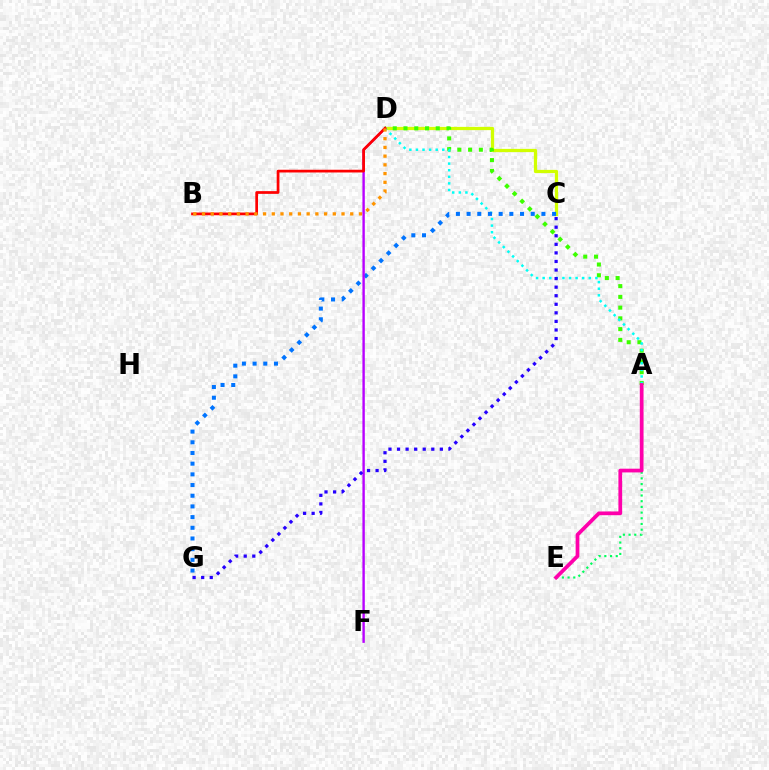{('C', 'D'): [{'color': '#d1ff00', 'line_style': 'solid', 'thickness': 2.34}], ('A', 'D'): [{'color': '#3dff00', 'line_style': 'dotted', 'thickness': 2.92}, {'color': '#00fff6', 'line_style': 'dotted', 'thickness': 1.79}], ('C', 'G'): [{'color': '#0074ff', 'line_style': 'dotted', 'thickness': 2.9}, {'color': '#2500ff', 'line_style': 'dotted', 'thickness': 2.33}], ('D', 'F'): [{'color': '#b900ff', 'line_style': 'solid', 'thickness': 1.72}], ('B', 'D'): [{'color': '#ff0000', 'line_style': 'solid', 'thickness': 1.96}, {'color': '#ff9400', 'line_style': 'dotted', 'thickness': 2.37}], ('A', 'E'): [{'color': '#00ff5c', 'line_style': 'dotted', 'thickness': 1.55}, {'color': '#ff00ac', 'line_style': 'solid', 'thickness': 2.69}]}